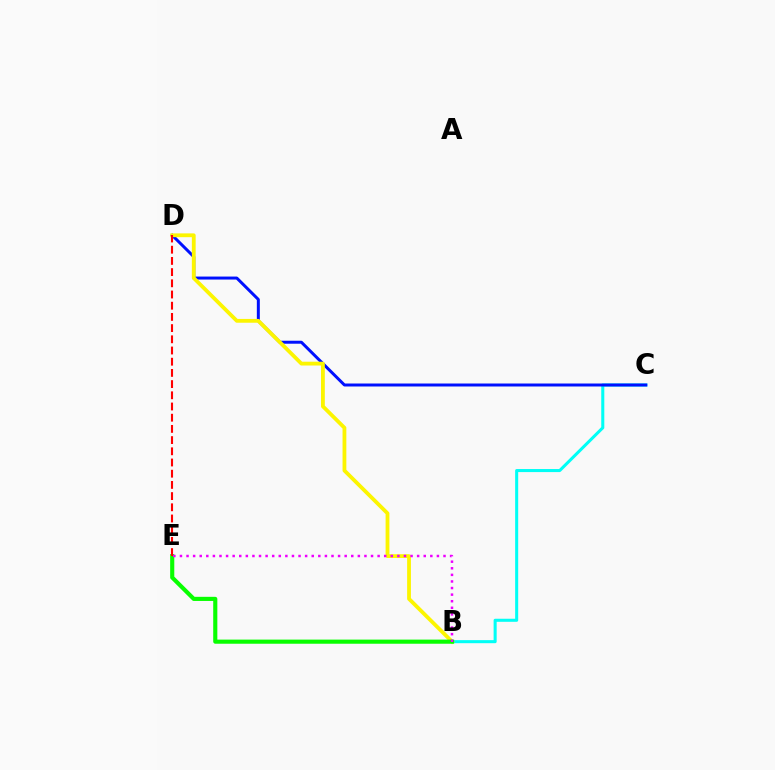{('B', 'C'): [{'color': '#00fff6', 'line_style': 'solid', 'thickness': 2.2}], ('C', 'D'): [{'color': '#0010ff', 'line_style': 'solid', 'thickness': 2.15}], ('B', 'D'): [{'color': '#fcf500', 'line_style': 'solid', 'thickness': 2.74}], ('B', 'E'): [{'color': '#08ff00', 'line_style': 'solid', 'thickness': 2.97}, {'color': '#ee00ff', 'line_style': 'dotted', 'thickness': 1.79}], ('D', 'E'): [{'color': '#ff0000', 'line_style': 'dashed', 'thickness': 1.52}]}